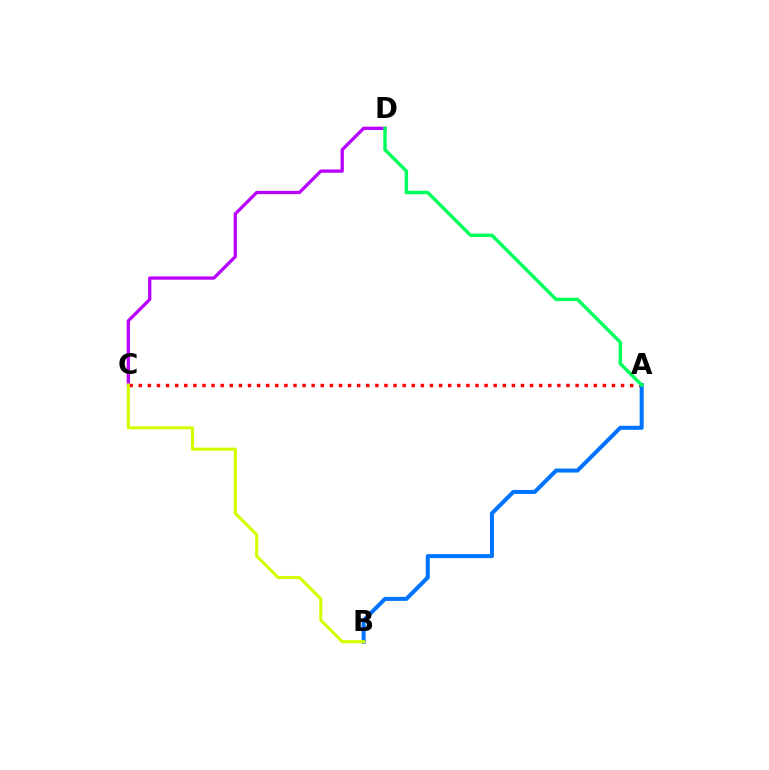{('A', 'C'): [{'color': '#ff0000', 'line_style': 'dotted', 'thickness': 2.47}], ('C', 'D'): [{'color': '#b900ff', 'line_style': 'solid', 'thickness': 2.34}], ('A', 'B'): [{'color': '#0074ff', 'line_style': 'solid', 'thickness': 2.89}], ('B', 'C'): [{'color': '#d1ff00', 'line_style': 'solid', 'thickness': 2.24}], ('A', 'D'): [{'color': '#00ff5c', 'line_style': 'solid', 'thickness': 2.48}]}